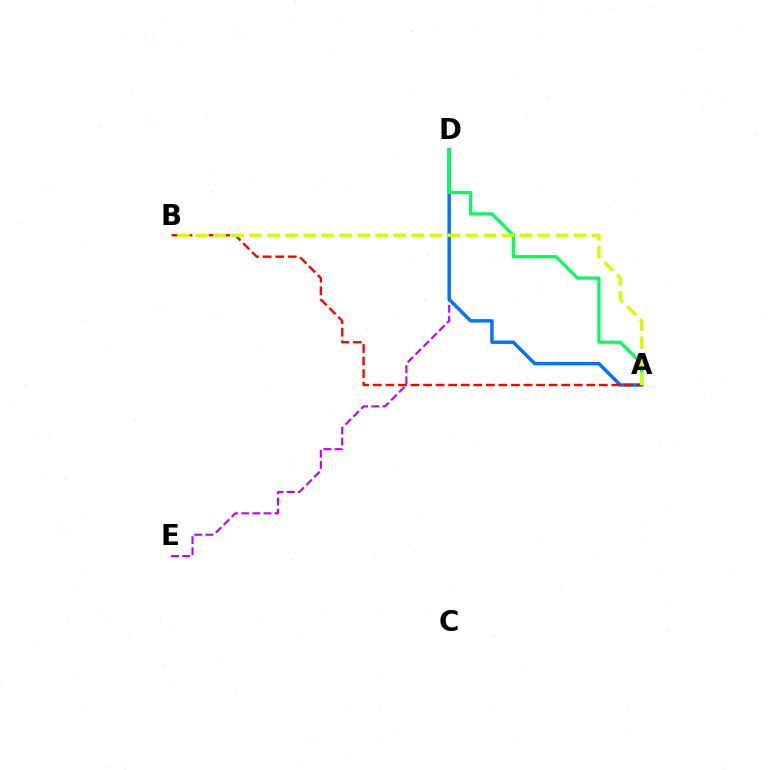{('D', 'E'): [{'color': '#b900ff', 'line_style': 'dashed', 'thickness': 1.52}], ('A', 'D'): [{'color': '#0074ff', 'line_style': 'solid', 'thickness': 2.49}, {'color': '#00ff5c', 'line_style': 'solid', 'thickness': 2.33}], ('A', 'B'): [{'color': '#ff0000', 'line_style': 'dashed', 'thickness': 1.71}, {'color': '#d1ff00', 'line_style': 'dashed', 'thickness': 2.45}]}